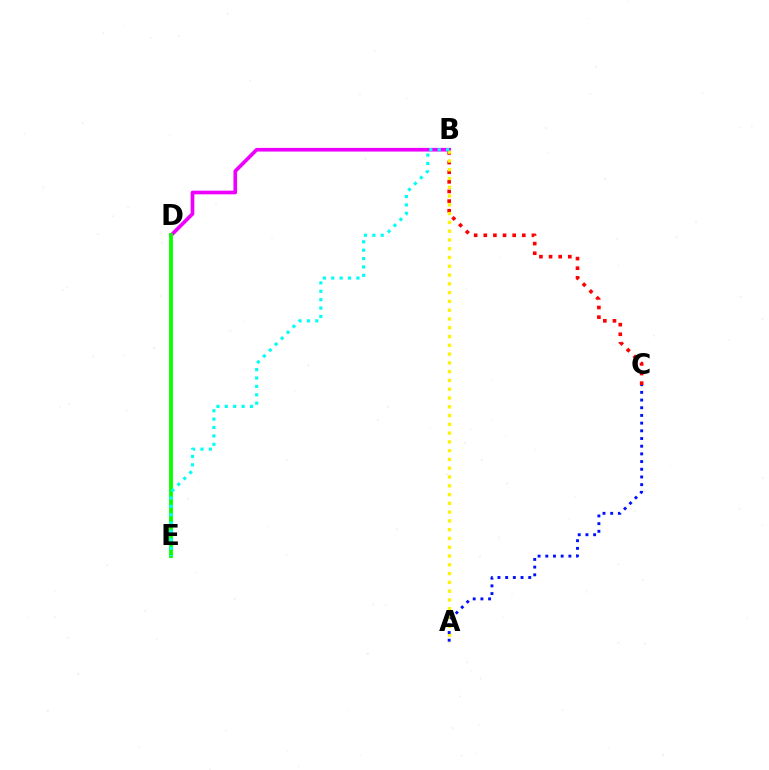{('B', 'D'): [{'color': '#ee00ff', 'line_style': 'solid', 'thickness': 2.64}], ('B', 'C'): [{'color': '#ff0000', 'line_style': 'dotted', 'thickness': 2.62}], ('A', 'B'): [{'color': '#fcf500', 'line_style': 'dotted', 'thickness': 2.39}], ('D', 'E'): [{'color': '#08ff00', 'line_style': 'solid', 'thickness': 2.75}], ('A', 'C'): [{'color': '#0010ff', 'line_style': 'dotted', 'thickness': 2.09}], ('B', 'E'): [{'color': '#00fff6', 'line_style': 'dotted', 'thickness': 2.28}]}